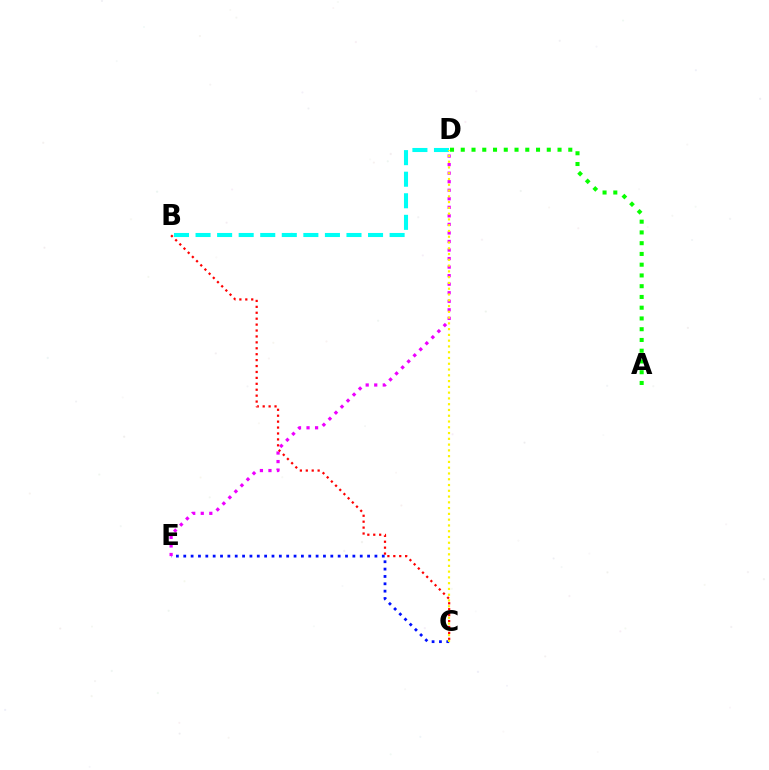{('C', 'E'): [{'color': '#0010ff', 'line_style': 'dotted', 'thickness': 2.0}], ('A', 'D'): [{'color': '#08ff00', 'line_style': 'dotted', 'thickness': 2.92}], ('D', 'E'): [{'color': '#ee00ff', 'line_style': 'dotted', 'thickness': 2.32}], ('B', 'D'): [{'color': '#00fff6', 'line_style': 'dashed', 'thickness': 2.93}], ('B', 'C'): [{'color': '#ff0000', 'line_style': 'dotted', 'thickness': 1.61}], ('C', 'D'): [{'color': '#fcf500', 'line_style': 'dotted', 'thickness': 1.57}]}